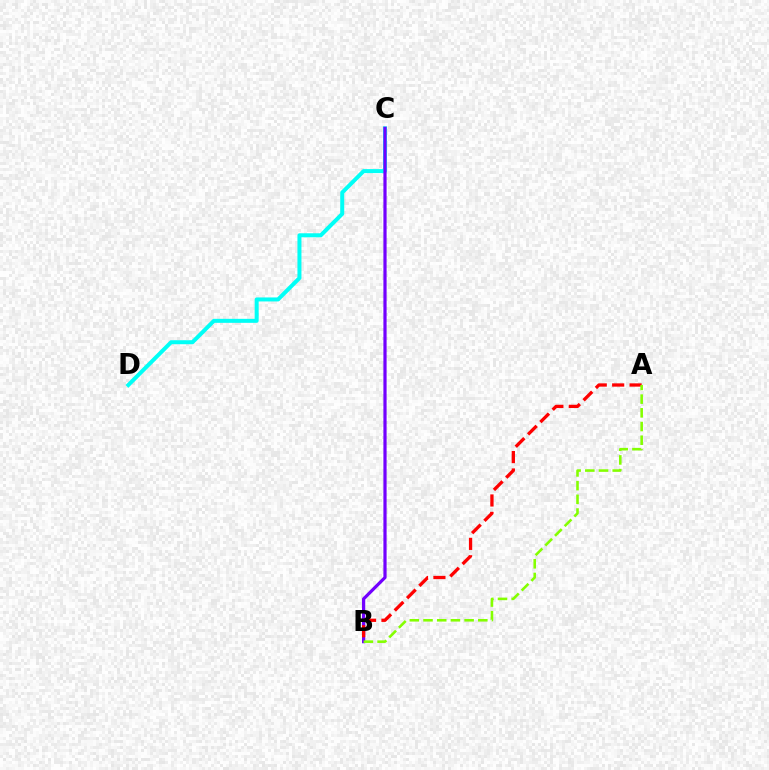{('C', 'D'): [{'color': '#00fff6', 'line_style': 'solid', 'thickness': 2.88}], ('B', 'C'): [{'color': '#7200ff', 'line_style': 'solid', 'thickness': 2.31}], ('A', 'B'): [{'color': '#ff0000', 'line_style': 'dashed', 'thickness': 2.37}, {'color': '#84ff00', 'line_style': 'dashed', 'thickness': 1.86}]}